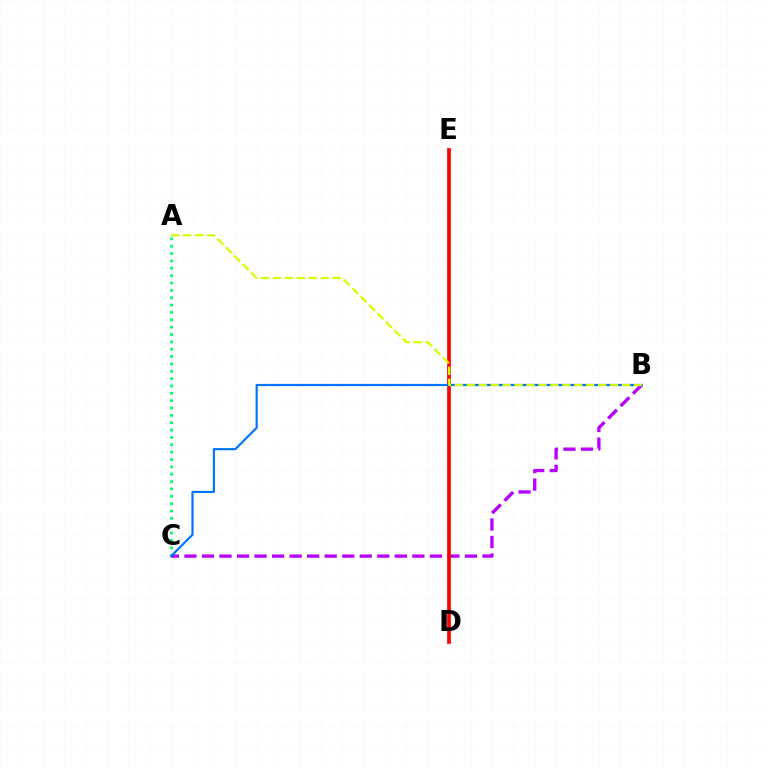{('A', 'C'): [{'color': '#00ff5c', 'line_style': 'dotted', 'thickness': 2.0}], ('B', 'C'): [{'color': '#b900ff', 'line_style': 'dashed', 'thickness': 2.38}, {'color': '#0074ff', 'line_style': 'solid', 'thickness': 1.57}], ('D', 'E'): [{'color': '#ff0000', 'line_style': 'solid', 'thickness': 2.66}], ('A', 'B'): [{'color': '#d1ff00', 'line_style': 'dashed', 'thickness': 1.62}]}